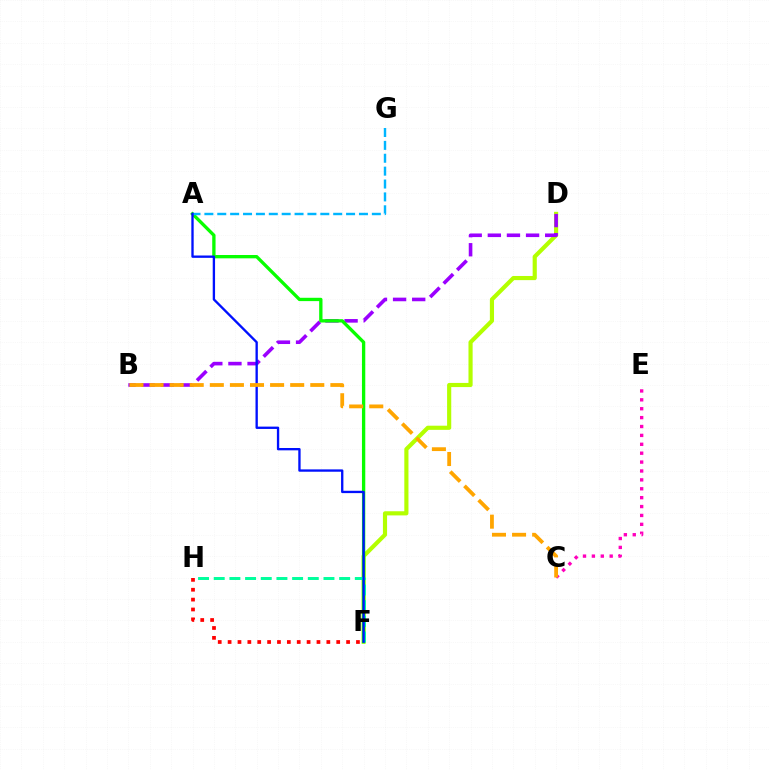{('D', 'F'): [{'color': '#b3ff00', 'line_style': 'solid', 'thickness': 2.99}], ('F', 'H'): [{'color': '#ff0000', 'line_style': 'dotted', 'thickness': 2.68}, {'color': '#00ff9d', 'line_style': 'dashed', 'thickness': 2.13}], ('B', 'D'): [{'color': '#9b00ff', 'line_style': 'dashed', 'thickness': 2.6}], ('C', 'E'): [{'color': '#ff00bd', 'line_style': 'dotted', 'thickness': 2.42}], ('A', 'F'): [{'color': '#08ff00', 'line_style': 'solid', 'thickness': 2.39}, {'color': '#0010ff', 'line_style': 'solid', 'thickness': 1.68}], ('A', 'G'): [{'color': '#00b5ff', 'line_style': 'dashed', 'thickness': 1.75}], ('B', 'C'): [{'color': '#ffa500', 'line_style': 'dashed', 'thickness': 2.73}]}